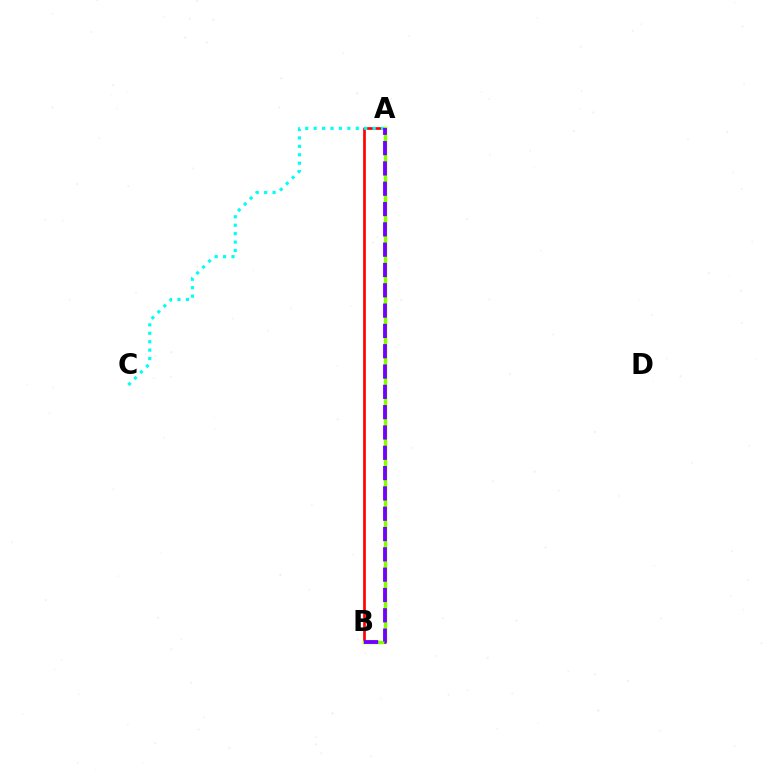{('A', 'B'): [{'color': '#ff0000', 'line_style': 'solid', 'thickness': 1.93}, {'color': '#84ff00', 'line_style': 'solid', 'thickness': 2.49}, {'color': '#7200ff', 'line_style': 'dashed', 'thickness': 2.76}], ('A', 'C'): [{'color': '#00fff6', 'line_style': 'dotted', 'thickness': 2.29}]}